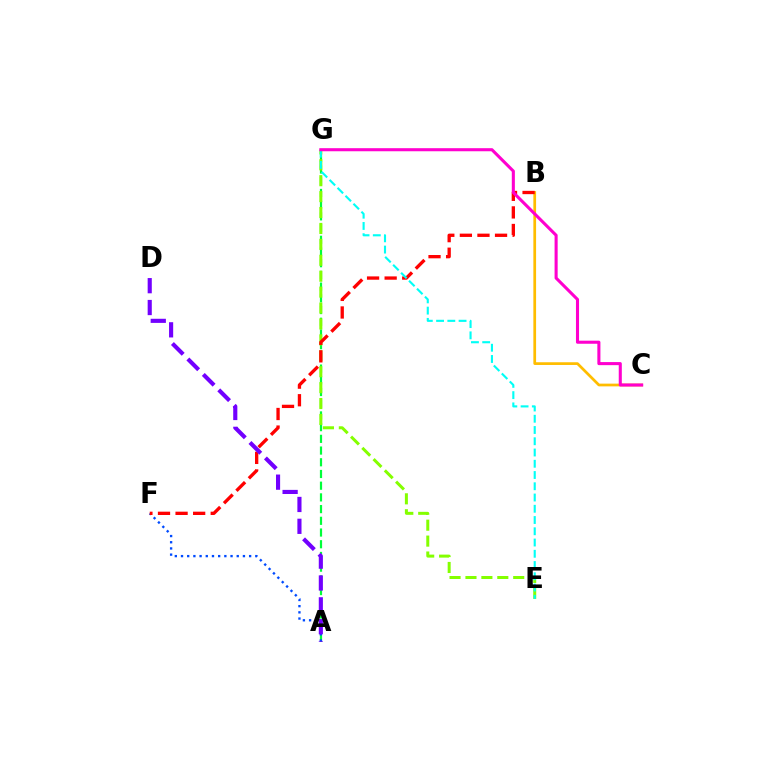{('A', 'G'): [{'color': '#00ff39', 'line_style': 'dashed', 'thickness': 1.59}], ('B', 'C'): [{'color': '#ffbd00', 'line_style': 'solid', 'thickness': 1.96}], ('E', 'G'): [{'color': '#84ff00', 'line_style': 'dashed', 'thickness': 2.16}, {'color': '#00fff6', 'line_style': 'dashed', 'thickness': 1.53}], ('A', 'F'): [{'color': '#004bff', 'line_style': 'dotted', 'thickness': 1.68}], ('B', 'F'): [{'color': '#ff0000', 'line_style': 'dashed', 'thickness': 2.39}], ('A', 'D'): [{'color': '#7200ff', 'line_style': 'dashed', 'thickness': 2.97}], ('C', 'G'): [{'color': '#ff00cf', 'line_style': 'solid', 'thickness': 2.21}]}